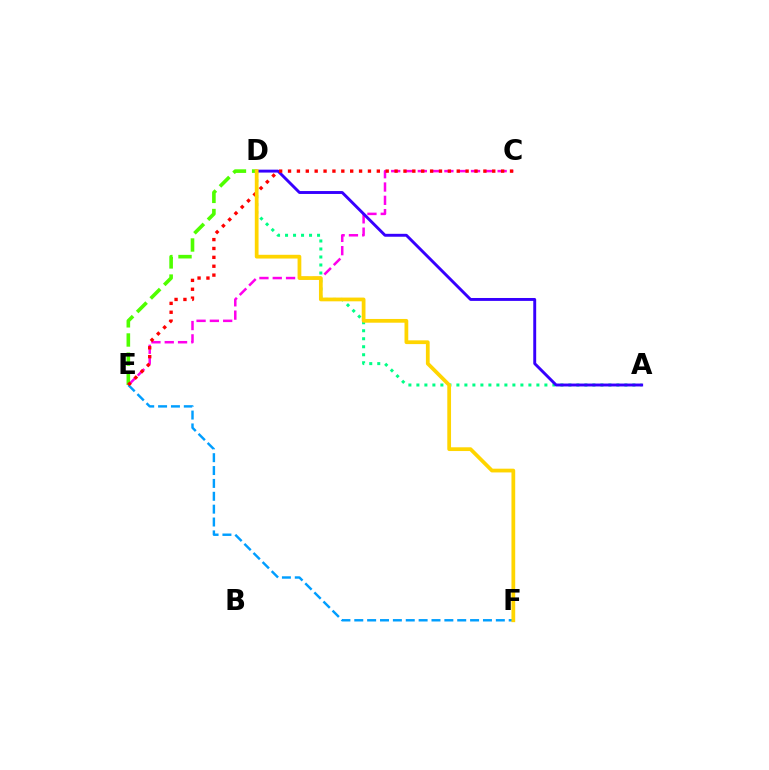{('C', 'E'): [{'color': '#ff00ed', 'line_style': 'dashed', 'thickness': 1.81}, {'color': '#ff0000', 'line_style': 'dotted', 'thickness': 2.41}], ('D', 'E'): [{'color': '#4fff00', 'line_style': 'dashed', 'thickness': 2.6}], ('E', 'F'): [{'color': '#009eff', 'line_style': 'dashed', 'thickness': 1.75}], ('A', 'D'): [{'color': '#00ff86', 'line_style': 'dotted', 'thickness': 2.17}, {'color': '#3700ff', 'line_style': 'solid', 'thickness': 2.1}], ('D', 'F'): [{'color': '#ffd500', 'line_style': 'solid', 'thickness': 2.7}]}